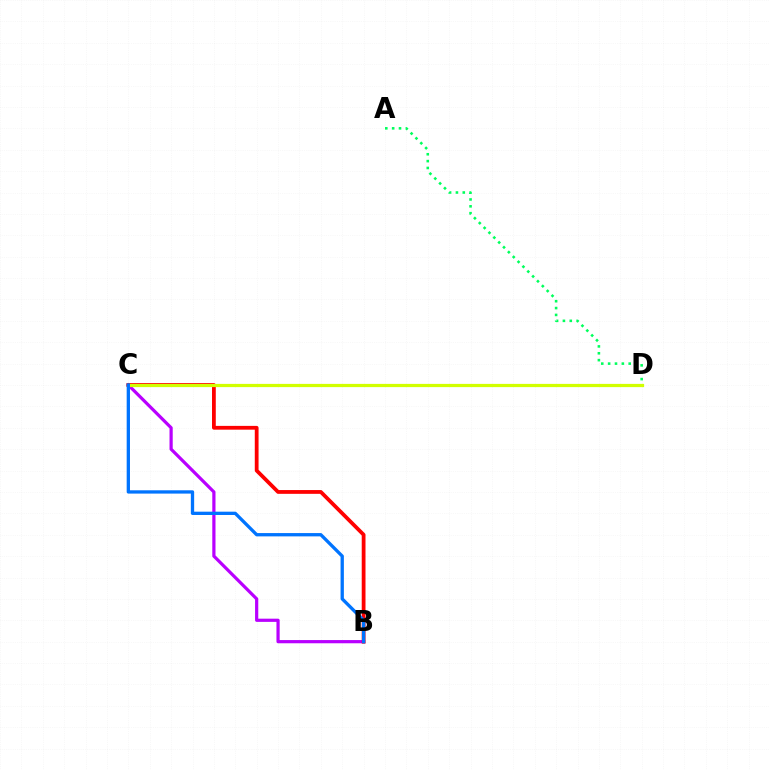{('B', 'C'): [{'color': '#b900ff', 'line_style': 'solid', 'thickness': 2.31}, {'color': '#ff0000', 'line_style': 'solid', 'thickness': 2.72}, {'color': '#0074ff', 'line_style': 'solid', 'thickness': 2.38}], ('A', 'D'): [{'color': '#00ff5c', 'line_style': 'dotted', 'thickness': 1.86}], ('C', 'D'): [{'color': '#d1ff00', 'line_style': 'solid', 'thickness': 2.33}]}